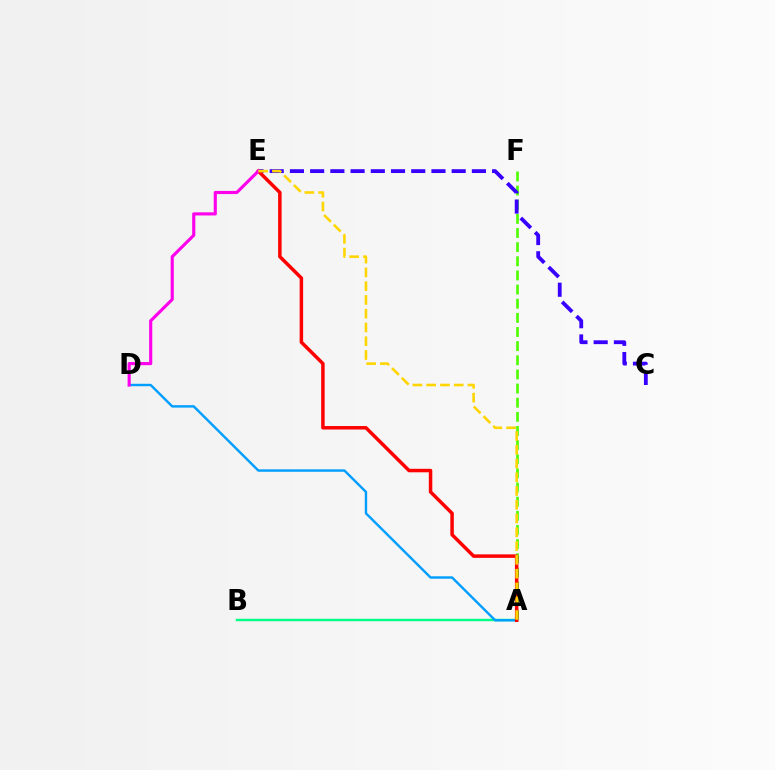{('A', 'F'): [{'color': '#4fff00', 'line_style': 'dashed', 'thickness': 1.92}], ('A', 'B'): [{'color': '#00ff86', 'line_style': 'solid', 'thickness': 1.77}], ('C', 'E'): [{'color': '#3700ff', 'line_style': 'dashed', 'thickness': 2.75}], ('A', 'D'): [{'color': '#009eff', 'line_style': 'solid', 'thickness': 1.74}], ('A', 'E'): [{'color': '#ff0000', 'line_style': 'solid', 'thickness': 2.51}, {'color': '#ffd500', 'line_style': 'dashed', 'thickness': 1.87}], ('D', 'E'): [{'color': '#ff00ed', 'line_style': 'solid', 'thickness': 2.26}]}